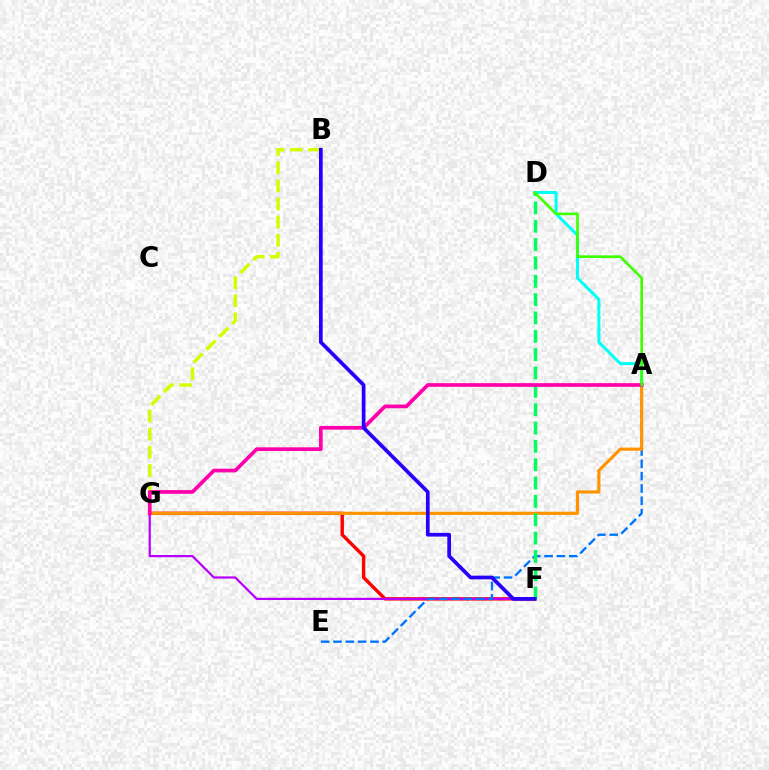{('F', 'G'): [{'color': '#ff0000', 'line_style': 'solid', 'thickness': 2.44}, {'color': '#b900ff', 'line_style': 'solid', 'thickness': 1.6}], ('A', 'E'): [{'color': '#0074ff', 'line_style': 'dashed', 'thickness': 1.68}], ('B', 'G'): [{'color': '#d1ff00', 'line_style': 'dashed', 'thickness': 2.46}], ('A', 'G'): [{'color': '#ff9400', 'line_style': 'solid', 'thickness': 2.26}, {'color': '#ff00ac', 'line_style': 'solid', 'thickness': 2.66}], ('D', 'F'): [{'color': '#00ff5c', 'line_style': 'dashed', 'thickness': 2.49}], ('A', 'D'): [{'color': '#00fff6', 'line_style': 'solid', 'thickness': 2.18}, {'color': '#3dff00', 'line_style': 'solid', 'thickness': 1.89}], ('B', 'F'): [{'color': '#2500ff', 'line_style': 'solid', 'thickness': 2.67}]}